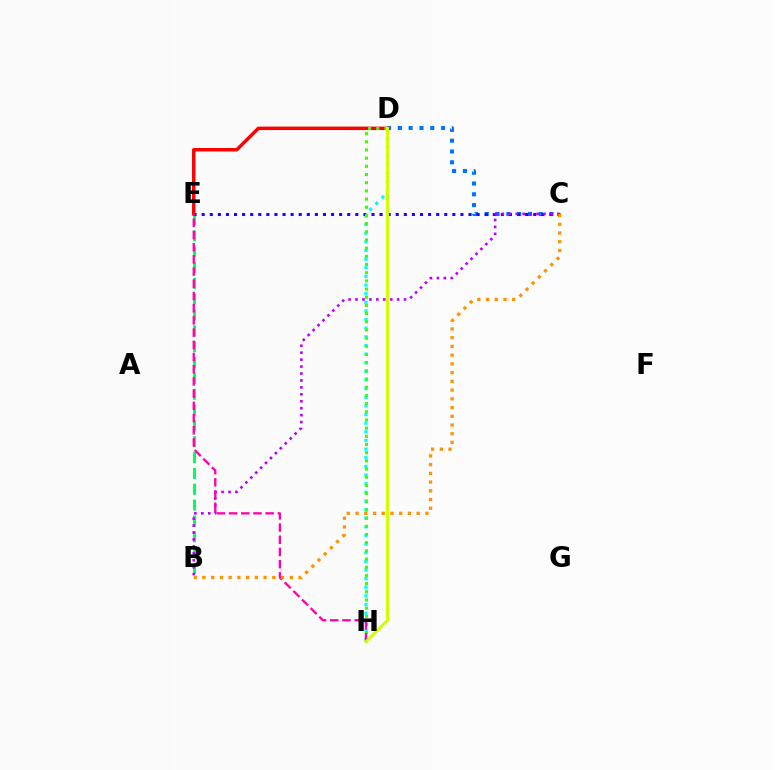{('D', 'H'): [{'color': '#00fff6', 'line_style': 'dotted', 'thickness': 2.35}, {'color': '#3dff00', 'line_style': 'dotted', 'thickness': 2.22}, {'color': '#d1ff00', 'line_style': 'solid', 'thickness': 2.2}], ('B', 'E'): [{'color': '#00ff5c', 'line_style': 'dashed', 'thickness': 2.15}], ('C', 'D'): [{'color': '#0074ff', 'line_style': 'dotted', 'thickness': 2.94}], ('D', 'E'): [{'color': '#ff0000', 'line_style': 'solid', 'thickness': 2.49}], ('C', 'E'): [{'color': '#2500ff', 'line_style': 'dotted', 'thickness': 2.2}], ('B', 'C'): [{'color': '#b900ff', 'line_style': 'dotted', 'thickness': 1.88}, {'color': '#ff9400', 'line_style': 'dotted', 'thickness': 2.37}], ('E', 'H'): [{'color': '#ff00ac', 'line_style': 'dashed', 'thickness': 1.66}]}